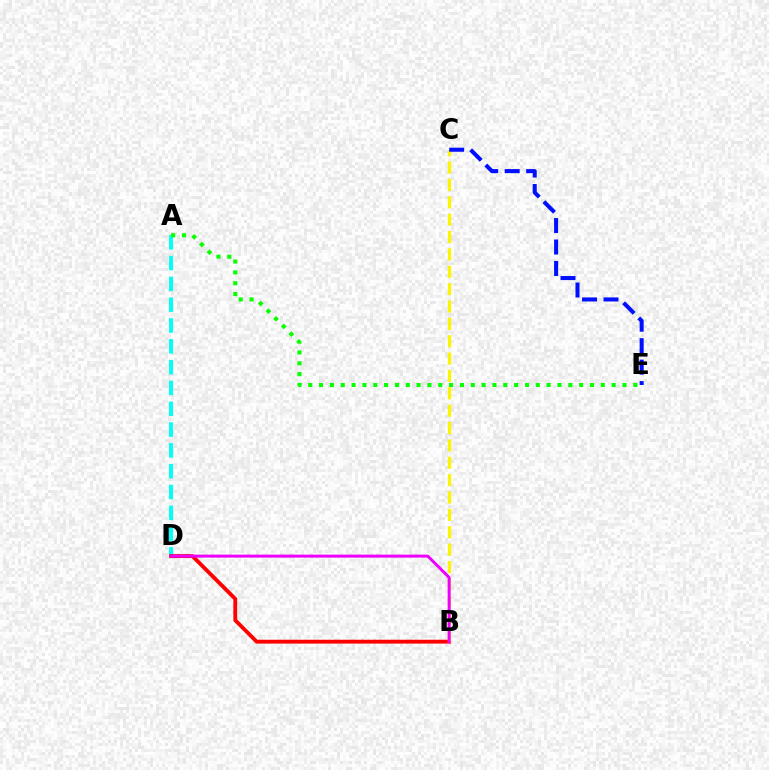{('A', 'D'): [{'color': '#00fff6', 'line_style': 'dashed', 'thickness': 2.83}], ('B', 'D'): [{'color': '#ff0000', 'line_style': 'solid', 'thickness': 2.77}, {'color': '#ee00ff', 'line_style': 'solid', 'thickness': 2.16}], ('B', 'C'): [{'color': '#fcf500', 'line_style': 'dashed', 'thickness': 2.36}], ('C', 'E'): [{'color': '#0010ff', 'line_style': 'dashed', 'thickness': 2.92}], ('A', 'E'): [{'color': '#08ff00', 'line_style': 'dotted', 'thickness': 2.94}]}